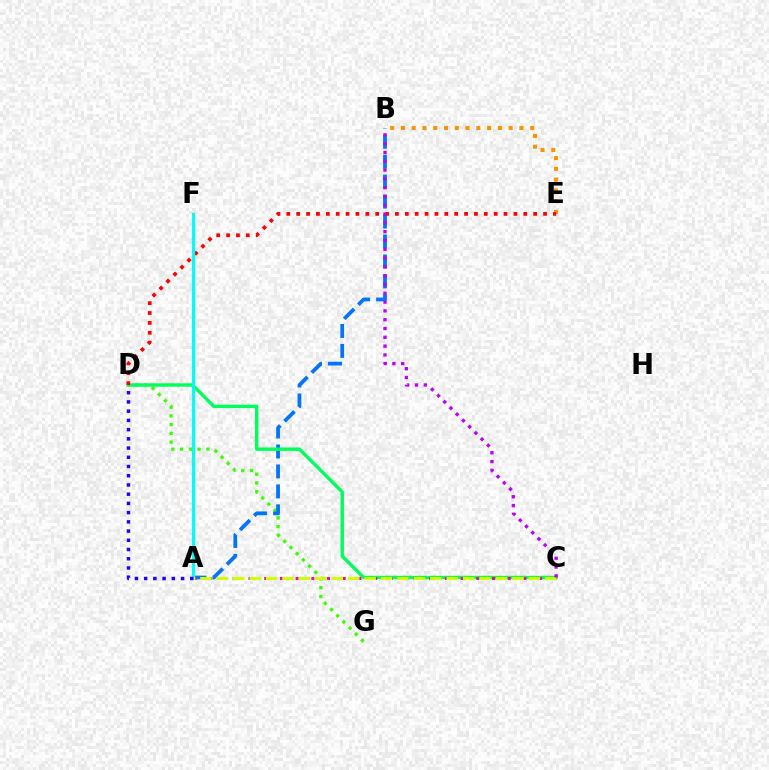{('B', 'E'): [{'color': '#ff9400', 'line_style': 'dotted', 'thickness': 2.93}], ('D', 'G'): [{'color': '#3dff00', 'line_style': 'dotted', 'thickness': 2.38}], ('A', 'B'): [{'color': '#0074ff', 'line_style': 'dashed', 'thickness': 2.71}], ('C', 'D'): [{'color': '#00ff5c', 'line_style': 'solid', 'thickness': 2.46}], ('A', 'C'): [{'color': '#ff00ac', 'line_style': 'dotted', 'thickness': 2.13}, {'color': '#d1ff00', 'line_style': 'dashed', 'thickness': 2.23}], ('D', 'E'): [{'color': '#ff0000', 'line_style': 'dotted', 'thickness': 2.68}], ('A', 'F'): [{'color': '#00fff6', 'line_style': 'solid', 'thickness': 2.33}], ('B', 'C'): [{'color': '#b900ff', 'line_style': 'dotted', 'thickness': 2.39}], ('A', 'D'): [{'color': '#2500ff', 'line_style': 'dotted', 'thickness': 2.51}]}